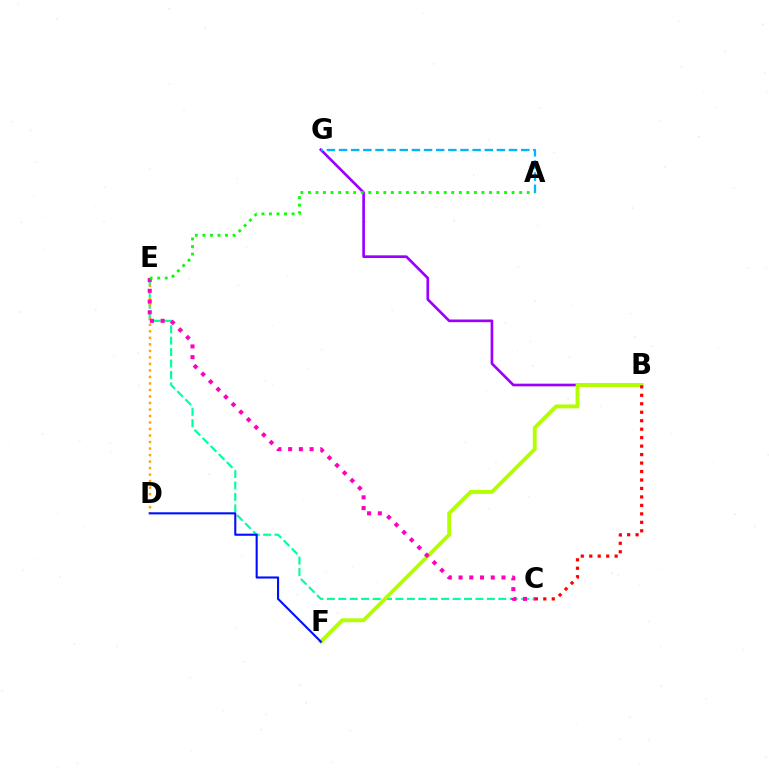{('C', 'E'): [{'color': '#00ff9d', 'line_style': 'dashed', 'thickness': 1.55}, {'color': '#ff00bd', 'line_style': 'dotted', 'thickness': 2.92}], ('B', 'G'): [{'color': '#9b00ff', 'line_style': 'solid', 'thickness': 1.92}], ('D', 'E'): [{'color': '#ffa500', 'line_style': 'dotted', 'thickness': 1.77}], ('A', 'G'): [{'color': '#00b5ff', 'line_style': 'dashed', 'thickness': 1.65}], ('B', 'F'): [{'color': '#b3ff00', 'line_style': 'solid', 'thickness': 2.79}], ('D', 'F'): [{'color': '#0010ff', 'line_style': 'solid', 'thickness': 1.52}], ('B', 'C'): [{'color': '#ff0000', 'line_style': 'dotted', 'thickness': 2.3}], ('A', 'E'): [{'color': '#08ff00', 'line_style': 'dotted', 'thickness': 2.05}]}